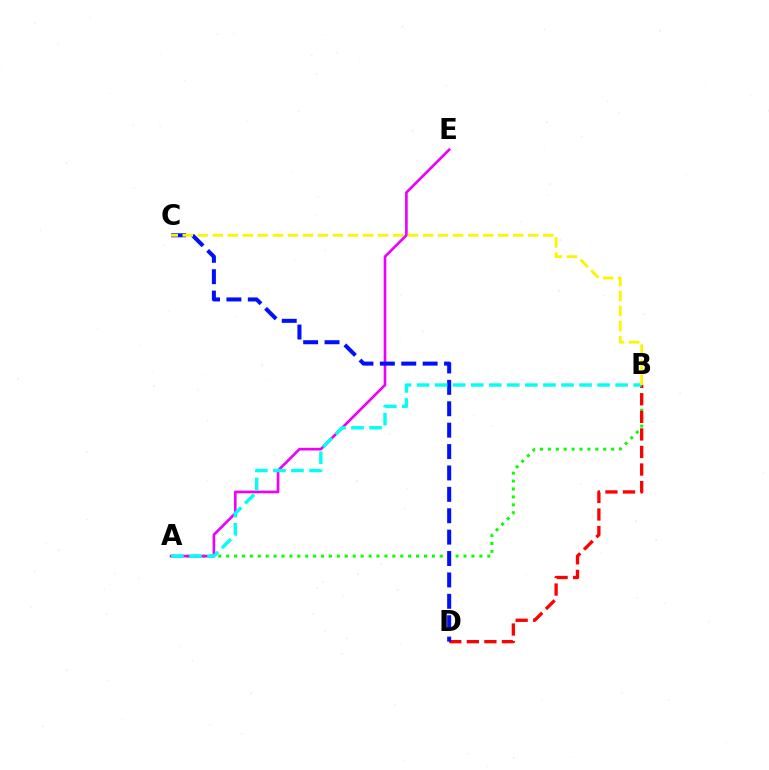{('A', 'B'): [{'color': '#08ff00', 'line_style': 'dotted', 'thickness': 2.15}, {'color': '#00fff6', 'line_style': 'dashed', 'thickness': 2.45}], ('B', 'D'): [{'color': '#ff0000', 'line_style': 'dashed', 'thickness': 2.38}], ('A', 'E'): [{'color': '#ee00ff', 'line_style': 'solid', 'thickness': 1.92}], ('C', 'D'): [{'color': '#0010ff', 'line_style': 'dashed', 'thickness': 2.91}], ('B', 'C'): [{'color': '#fcf500', 'line_style': 'dashed', 'thickness': 2.04}]}